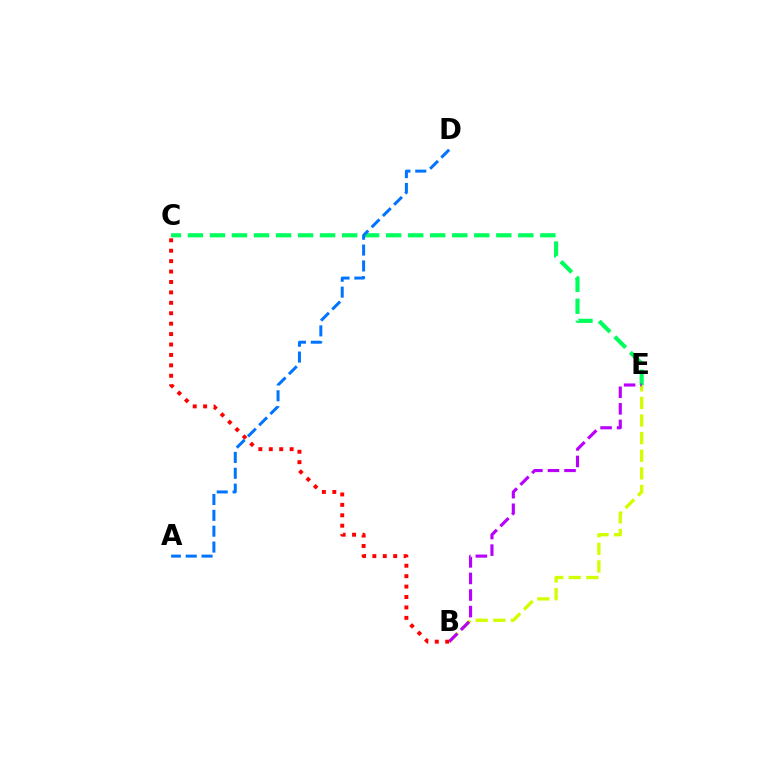{('B', 'E'): [{'color': '#d1ff00', 'line_style': 'dashed', 'thickness': 2.39}, {'color': '#b900ff', 'line_style': 'dashed', 'thickness': 2.25}], ('C', 'E'): [{'color': '#00ff5c', 'line_style': 'dashed', 'thickness': 2.99}], ('B', 'C'): [{'color': '#ff0000', 'line_style': 'dotted', 'thickness': 2.83}], ('A', 'D'): [{'color': '#0074ff', 'line_style': 'dashed', 'thickness': 2.16}]}